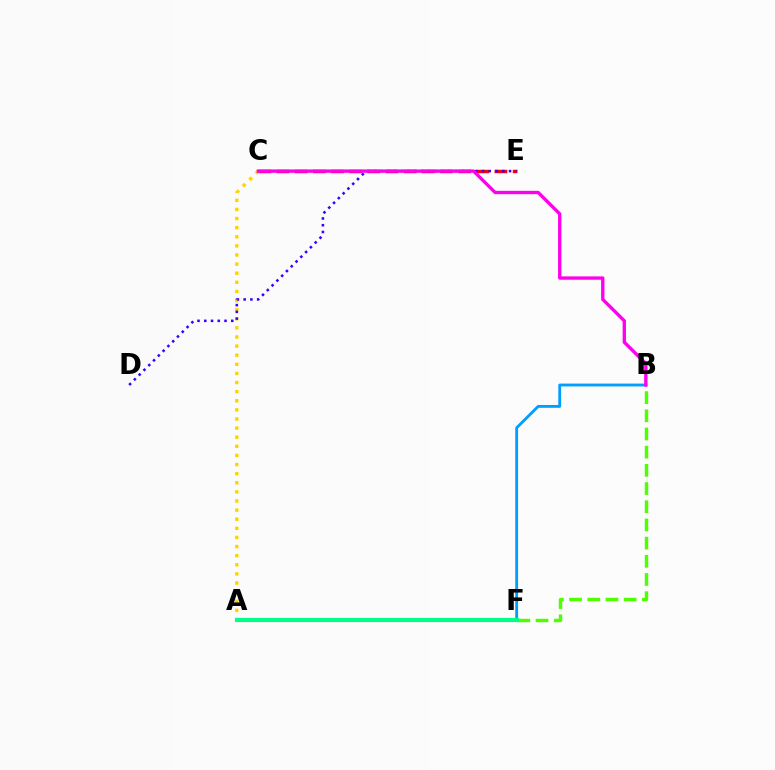{('B', 'F'): [{'color': '#4fff00', 'line_style': 'dashed', 'thickness': 2.47}, {'color': '#009eff', 'line_style': 'solid', 'thickness': 2.05}], ('A', 'C'): [{'color': '#ffd500', 'line_style': 'dotted', 'thickness': 2.48}], ('C', 'E'): [{'color': '#ff0000', 'line_style': 'dashed', 'thickness': 2.47}], ('D', 'E'): [{'color': '#3700ff', 'line_style': 'dotted', 'thickness': 1.83}], ('B', 'C'): [{'color': '#ff00ed', 'line_style': 'solid', 'thickness': 2.41}], ('A', 'F'): [{'color': '#00ff86', 'line_style': 'solid', 'thickness': 2.97}]}